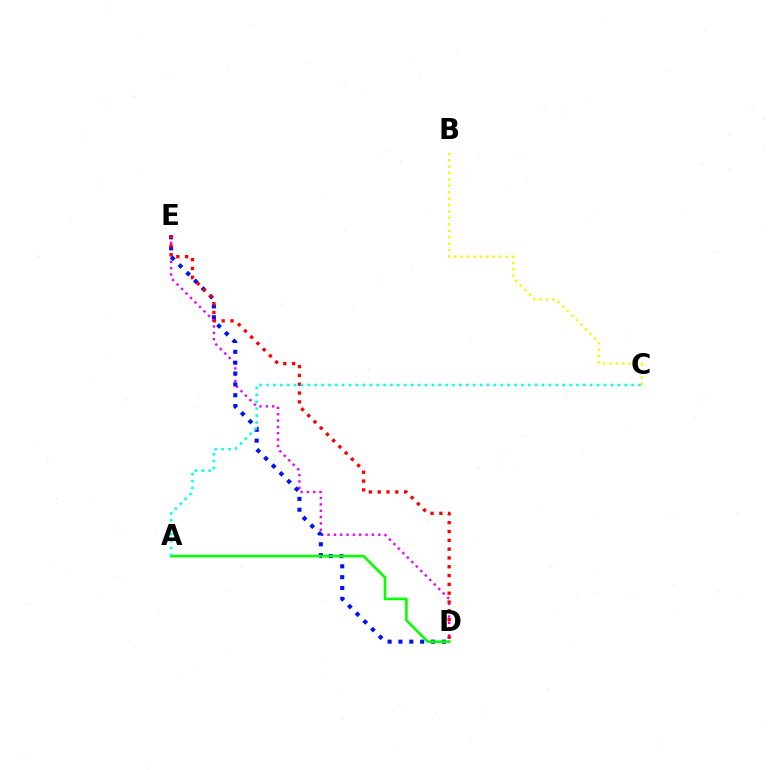{('D', 'E'): [{'color': '#ee00ff', 'line_style': 'dotted', 'thickness': 1.72}, {'color': '#0010ff', 'line_style': 'dotted', 'thickness': 2.95}, {'color': '#ff0000', 'line_style': 'dotted', 'thickness': 2.4}], ('B', 'C'): [{'color': '#fcf500', 'line_style': 'dotted', 'thickness': 1.74}], ('A', 'D'): [{'color': '#08ff00', 'line_style': 'solid', 'thickness': 1.89}], ('A', 'C'): [{'color': '#00fff6', 'line_style': 'dotted', 'thickness': 1.87}]}